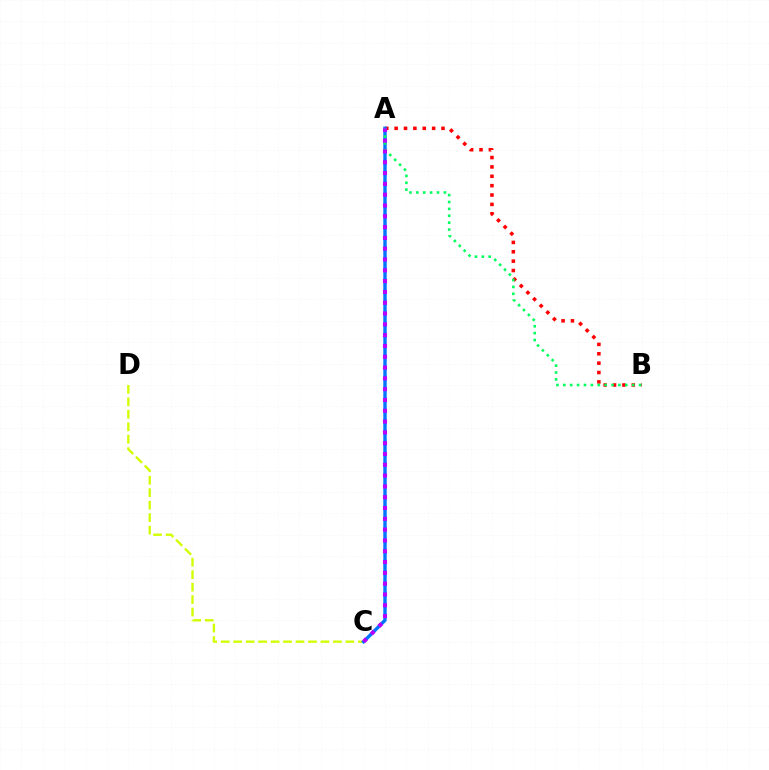{('A', 'B'): [{'color': '#ff0000', 'line_style': 'dotted', 'thickness': 2.55}, {'color': '#00ff5c', 'line_style': 'dotted', 'thickness': 1.87}], ('C', 'D'): [{'color': '#d1ff00', 'line_style': 'dashed', 'thickness': 1.69}], ('A', 'C'): [{'color': '#0074ff', 'line_style': 'solid', 'thickness': 2.45}, {'color': '#b900ff', 'line_style': 'dotted', 'thickness': 2.94}]}